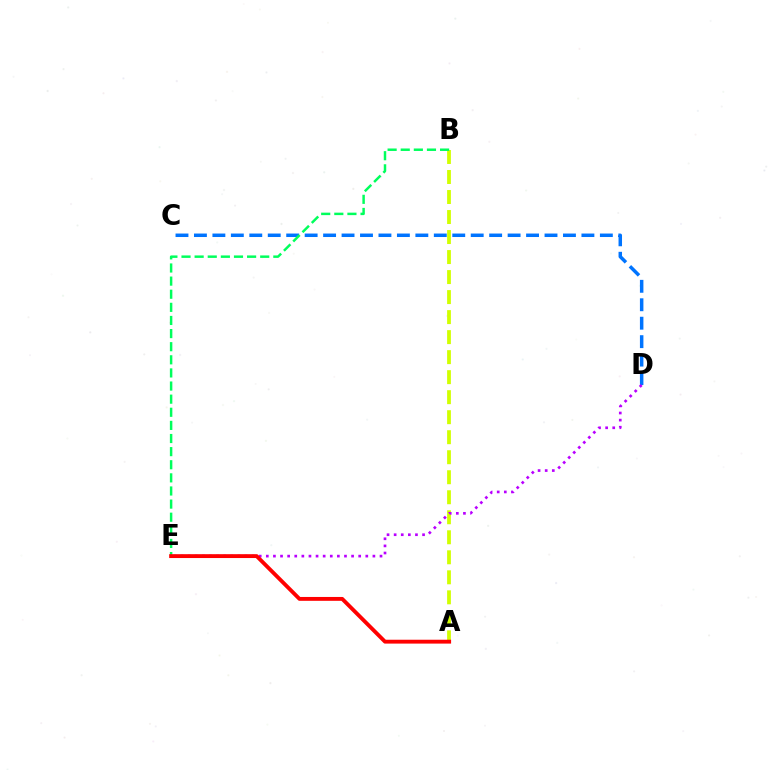{('A', 'B'): [{'color': '#d1ff00', 'line_style': 'dashed', 'thickness': 2.72}], ('C', 'D'): [{'color': '#0074ff', 'line_style': 'dashed', 'thickness': 2.51}], ('D', 'E'): [{'color': '#b900ff', 'line_style': 'dotted', 'thickness': 1.93}], ('B', 'E'): [{'color': '#00ff5c', 'line_style': 'dashed', 'thickness': 1.78}], ('A', 'E'): [{'color': '#ff0000', 'line_style': 'solid', 'thickness': 2.78}]}